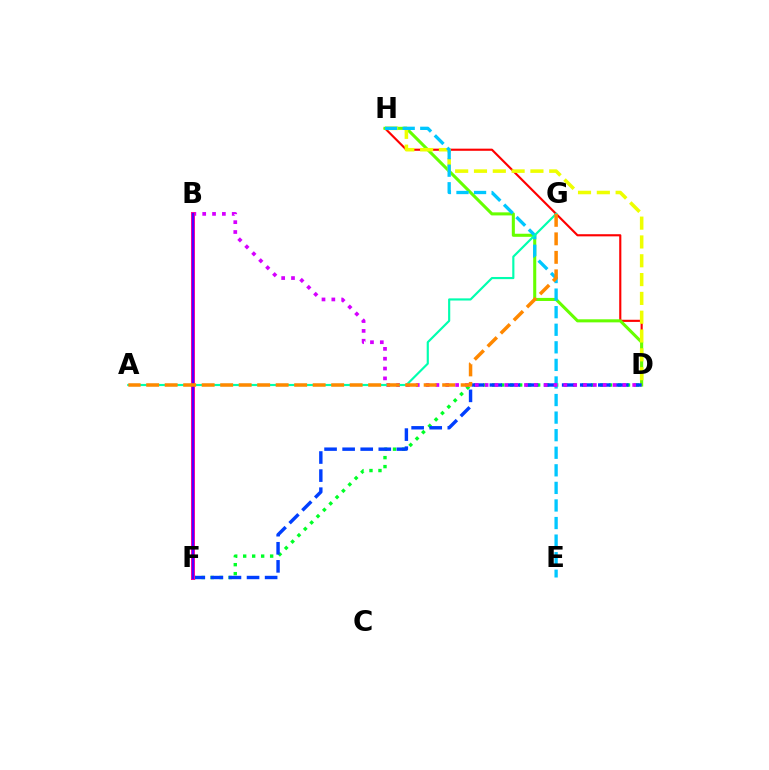{('D', 'H'): [{'color': '#ff0000', 'line_style': 'solid', 'thickness': 1.54}, {'color': '#66ff00', 'line_style': 'solid', 'thickness': 2.21}, {'color': '#eeff00', 'line_style': 'dashed', 'thickness': 2.56}], ('D', 'F'): [{'color': '#00ff27', 'line_style': 'dotted', 'thickness': 2.44}, {'color': '#003fff', 'line_style': 'dashed', 'thickness': 2.46}], ('E', 'H'): [{'color': '#00c7ff', 'line_style': 'dashed', 'thickness': 2.39}], ('B', 'D'): [{'color': '#d600ff', 'line_style': 'dotted', 'thickness': 2.67}], ('B', 'F'): [{'color': '#ff00a0', 'line_style': 'solid', 'thickness': 2.88}, {'color': '#4f00ff', 'line_style': 'solid', 'thickness': 1.55}], ('A', 'G'): [{'color': '#00ffaf', 'line_style': 'solid', 'thickness': 1.55}, {'color': '#ff8800', 'line_style': 'dashed', 'thickness': 2.51}]}